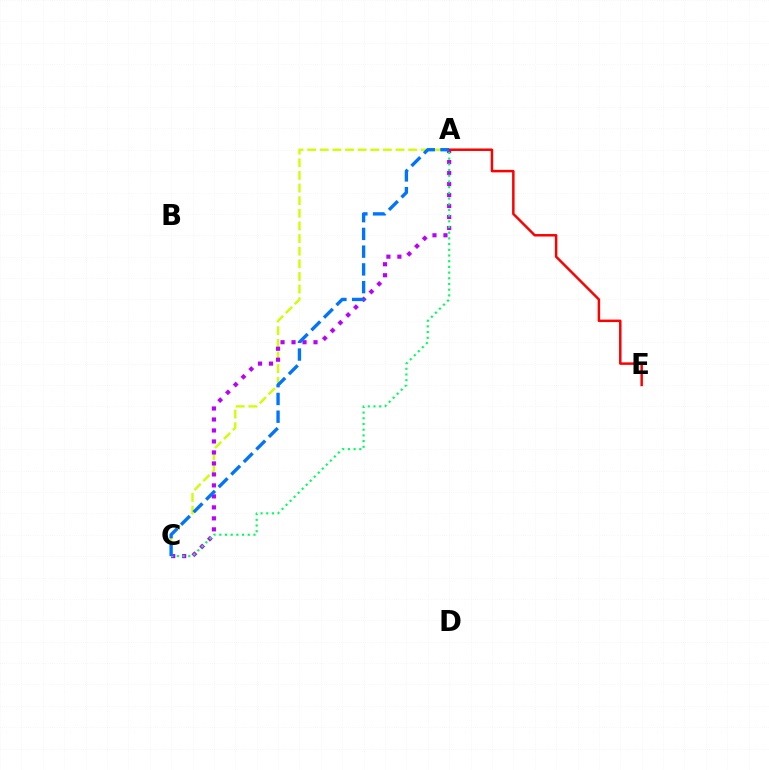{('A', 'C'): [{'color': '#d1ff00', 'line_style': 'dashed', 'thickness': 1.72}, {'color': '#b900ff', 'line_style': 'dotted', 'thickness': 2.99}, {'color': '#00ff5c', 'line_style': 'dotted', 'thickness': 1.55}, {'color': '#0074ff', 'line_style': 'dashed', 'thickness': 2.41}], ('A', 'E'): [{'color': '#ff0000', 'line_style': 'solid', 'thickness': 1.79}]}